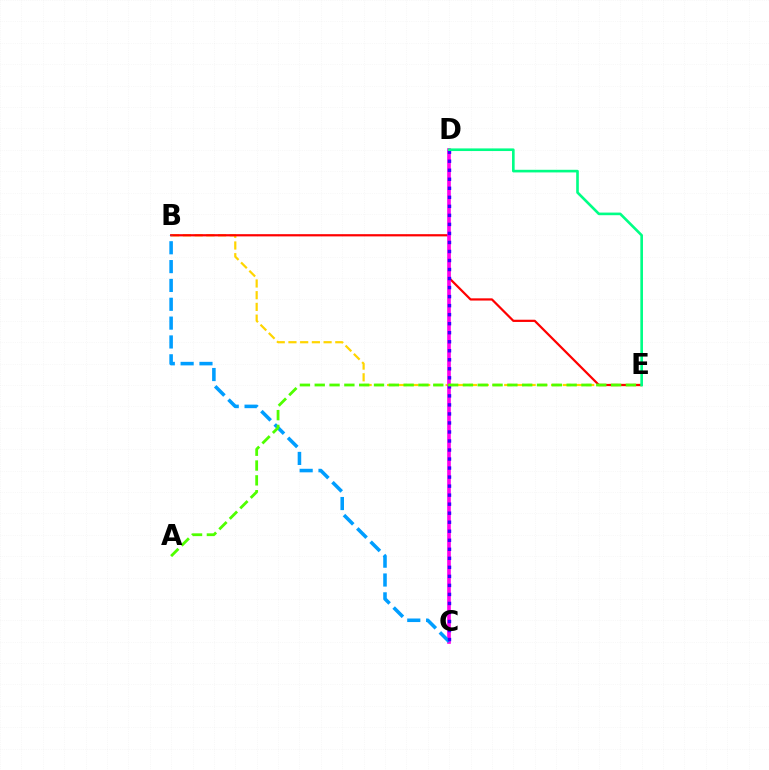{('B', 'E'): [{'color': '#ffd500', 'line_style': 'dashed', 'thickness': 1.59}, {'color': '#ff0000', 'line_style': 'solid', 'thickness': 1.6}], ('C', 'D'): [{'color': '#ff00ed', 'line_style': 'solid', 'thickness': 2.62}, {'color': '#3700ff', 'line_style': 'dotted', 'thickness': 2.45}], ('B', 'C'): [{'color': '#009eff', 'line_style': 'dashed', 'thickness': 2.56}], ('A', 'E'): [{'color': '#4fff00', 'line_style': 'dashed', 'thickness': 2.01}], ('D', 'E'): [{'color': '#00ff86', 'line_style': 'solid', 'thickness': 1.89}]}